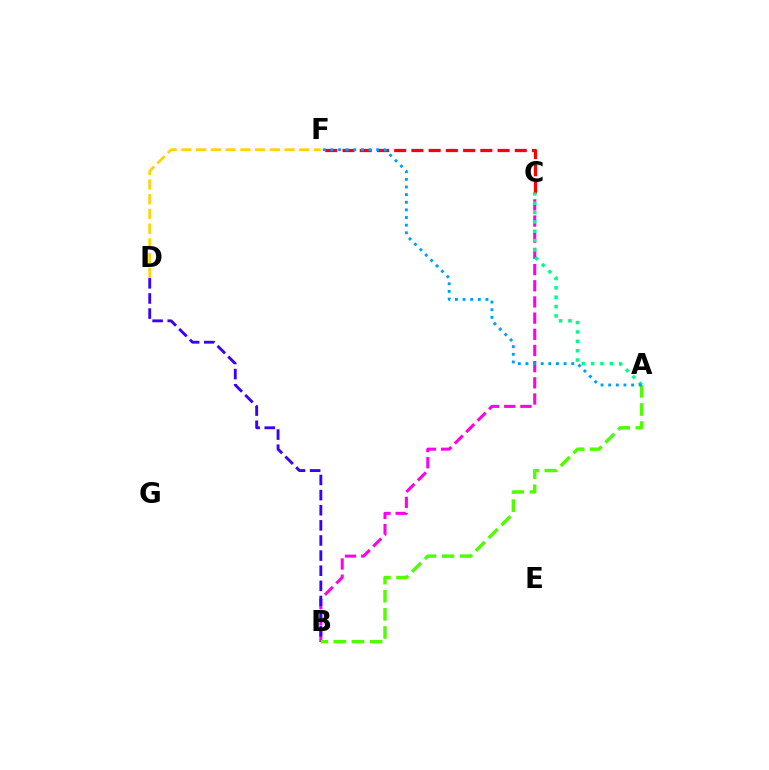{('B', 'C'): [{'color': '#ff00ed', 'line_style': 'dashed', 'thickness': 2.2}], ('C', 'F'): [{'color': '#ff0000', 'line_style': 'dashed', 'thickness': 2.34}], ('A', 'C'): [{'color': '#00ff86', 'line_style': 'dotted', 'thickness': 2.54}], ('B', 'D'): [{'color': '#3700ff', 'line_style': 'dashed', 'thickness': 2.05}], ('D', 'F'): [{'color': '#ffd500', 'line_style': 'dashed', 'thickness': 2.0}], ('A', 'B'): [{'color': '#4fff00', 'line_style': 'dashed', 'thickness': 2.46}], ('A', 'F'): [{'color': '#009eff', 'line_style': 'dotted', 'thickness': 2.07}]}